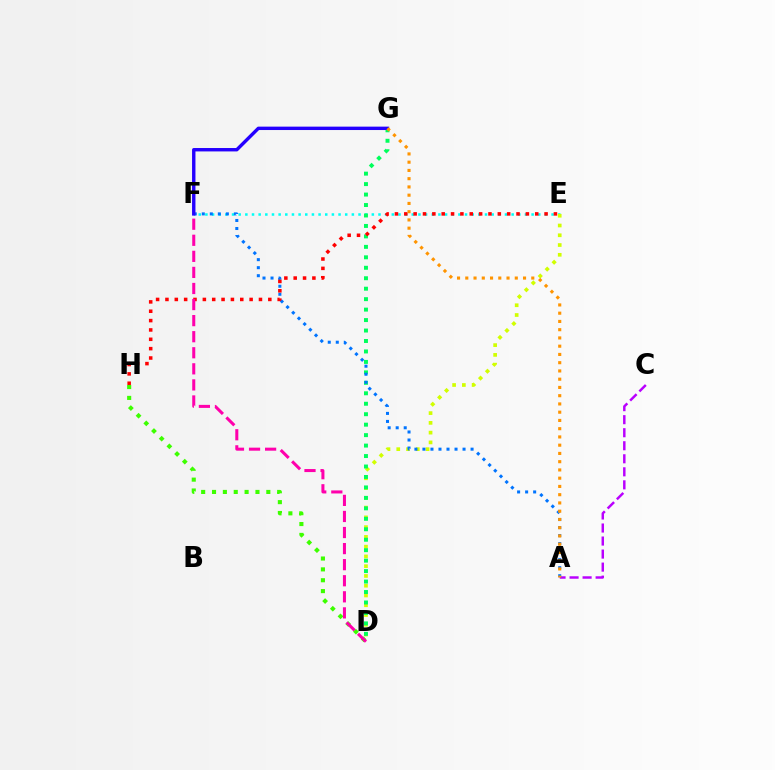{('E', 'F'): [{'color': '#00fff6', 'line_style': 'dotted', 'thickness': 1.81}], ('D', 'E'): [{'color': '#d1ff00', 'line_style': 'dotted', 'thickness': 2.65}], ('A', 'C'): [{'color': '#b900ff', 'line_style': 'dashed', 'thickness': 1.77}], ('D', 'H'): [{'color': '#3dff00', 'line_style': 'dotted', 'thickness': 2.95}], ('D', 'G'): [{'color': '#00ff5c', 'line_style': 'dotted', 'thickness': 2.84}], ('A', 'F'): [{'color': '#0074ff', 'line_style': 'dotted', 'thickness': 2.18}], ('E', 'H'): [{'color': '#ff0000', 'line_style': 'dotted', 'thickness': 2.54}], ('F', 'G'): [{'color': '#2500ff', 'line_style': 'solid', 'thickness': 2.44}], ('A', 'G'): [{'color': '#ff9400', 'line_style': 'dotted', 'thickness': 2.24}], ('D', 'F'): [{'color': '#ff00ac', 'line_style': 'dashed', 'thickness': 2.18}]}